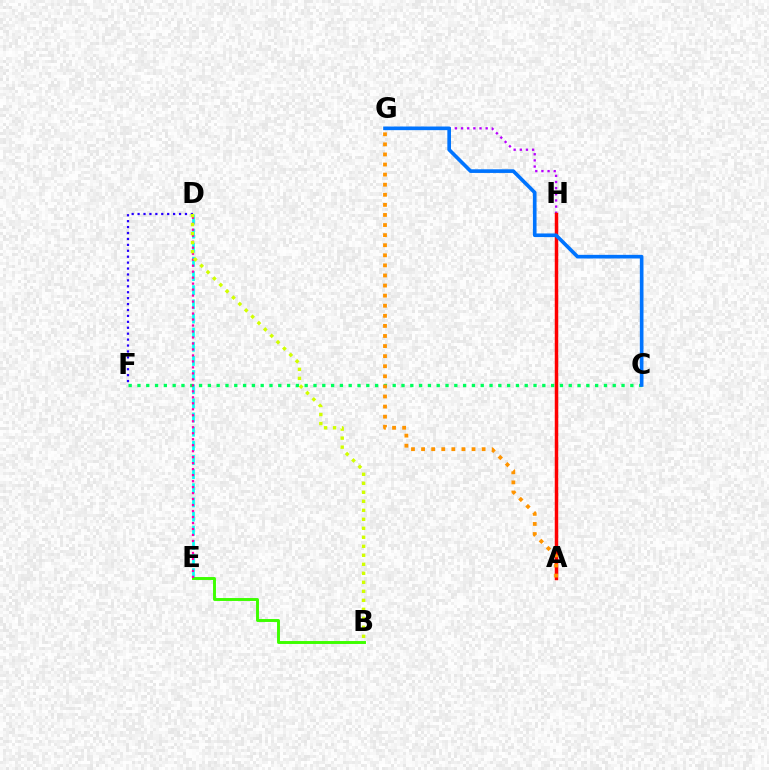{('D', 'E'): [{'color': '#00fff6', 'line_style': 'dashed', 'thickness': 1.92}, {'color': '#ff00ac', 'line_style': 'dotted', 'thickness': 1.63}], ('D', 'F'): [{'color': '#2500ff', 'line_style': 'dotted', 'thickness': 1.61}], ('C', 'F'): [{'color': '#00ff5c', 'line_style': 'dotted', 'thickness': 2.39}], ('B', 'E'): [{'color': '#3dff00', 'line_style': 'solid', 'thickness': 2.11}], ('G', 'H'): [{'color': '#b900ff', 'line_style': 'dotted', 'thickness': 1.67}], ('A', 'H'): [{'color': '#ff0000', 'line_style': 'solid', 'thickness': 2.51}], ('C', 'G'): [{'color': '#0074ff', 'line_style': 'solid', 'thickness': 2.62}], ('A', 'G'): [{'color': '#ff9400', 'line_style': 'dotted', 'thickness': 2.74}], ('B', 'D'): [{'color': '#d1ff00', 'line_style': 'dotted', 'thickness': 2.45}]}